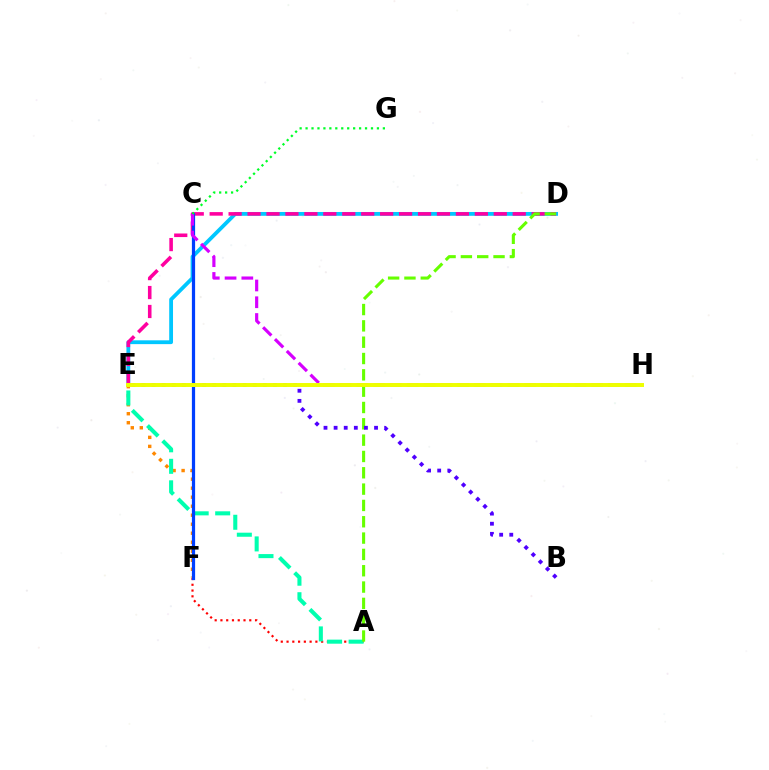{('E', 'F'): [{'color': '#ff8800', 'line_style': 'dotted', 'thickness': 2.45}], ('D', 'E'): [{'color': '#00c7ff', 'line_style': 'solid', 'thickness': 2.74}, {'color': '#ff00a0', 'line_style': 'dashed', 'thickness': 2.57}], ('A', 'F'): [{'color': '#ff0000', 'line_style': 'dotted', 'thickness': 1.57}], ('A', 'E'): [{'color': '#00ffaf', 'line_style': 'dashed', 'thickness': 2.92}], ('A', 'D'): [{'color': '#66ff00', 'line_style': 'dashed', 'thickness': 2.22}], ('C', 'F'): [{'color': '#003fff', 'line_style': 'solid', 'thickness': 2.32}], ('B', 'E'): [{'color': '#4f00ff', 'line_style': 'dotted', 'thickness': 2.75}], ('C', 'H'): [{'color': '#d600ff', 'line_style': 'dashed', 'thickness': 2.28}], ('C', 'G'): [{'color': '#00ff27', 'line_style': 'dotted', 'thickness': 1.62}], ('E', 'H'): [{'color': '#eeff00', 'line_style': 'solid', 'thickness': 2.85}]}